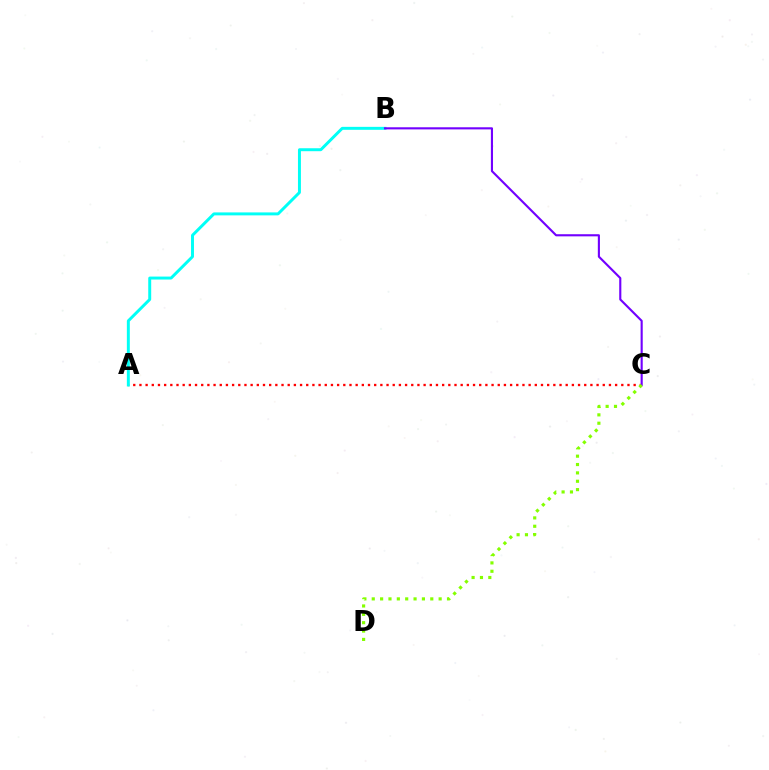{('A', 'C'): [{'color': '#ff0000', 'line_style': 'dotted', 'thickness': 1.68}], ('A', 'B'): [{'color': '#00fff6', 'line_style': 'solid', 'thickness': 2.13}], ('B', 'C'): [{'color': '#7200ff', 'line_style': 'solid', 'thickness': 1.53}], ('C', 'D'): [{'color': '#84ff00', 'line_style': 'dotted', 'thickness': 2.27}]}